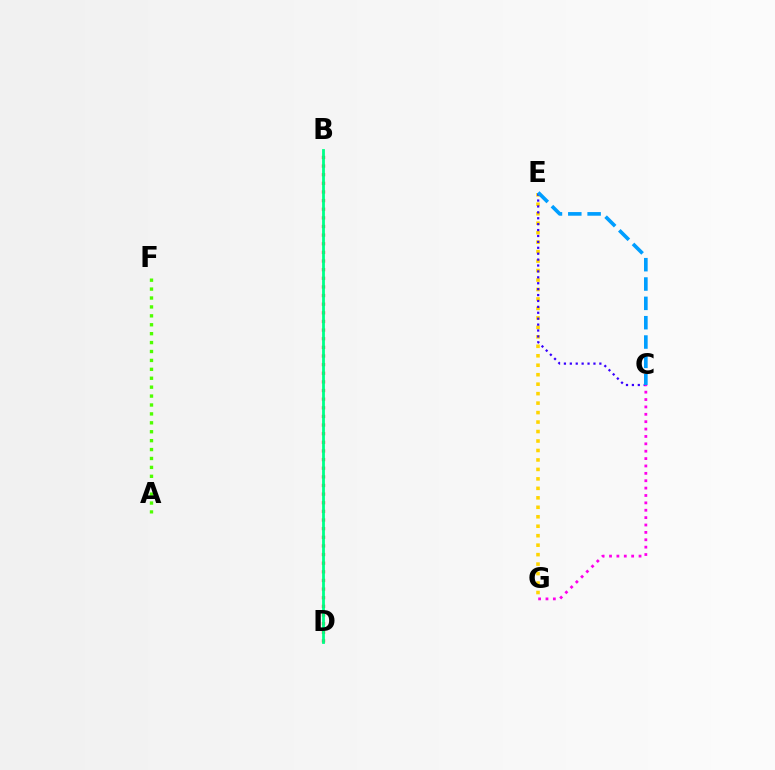{('E', 'G'): [{'color': '#ffd500', 'line_style': 'dotted', 'thickness': 2.57}], ('A', 'F'): [{'color': '#4fff00', 'line_style': 'dotted', 'thickness': 2.42}], ('C', 'E'): [{'color': '#3700ff', 'line_style': 'dotted', 'thickness': 1.61}, {'color': '#009eff', 'line_style': 'dashed', 'thickness': 2.63}], ('B', 'D'): [{'color': '#ff0000', 'line_style': 'dotted', 'thickness': 2.35}, {'color': '#00ff86', 'line_style': 'solid', 'thickness': 2.01}], ('C', 'G'): [{'color': '#ff00ed', 'line_style': 'dotted', 'thickness': 2.01}]}